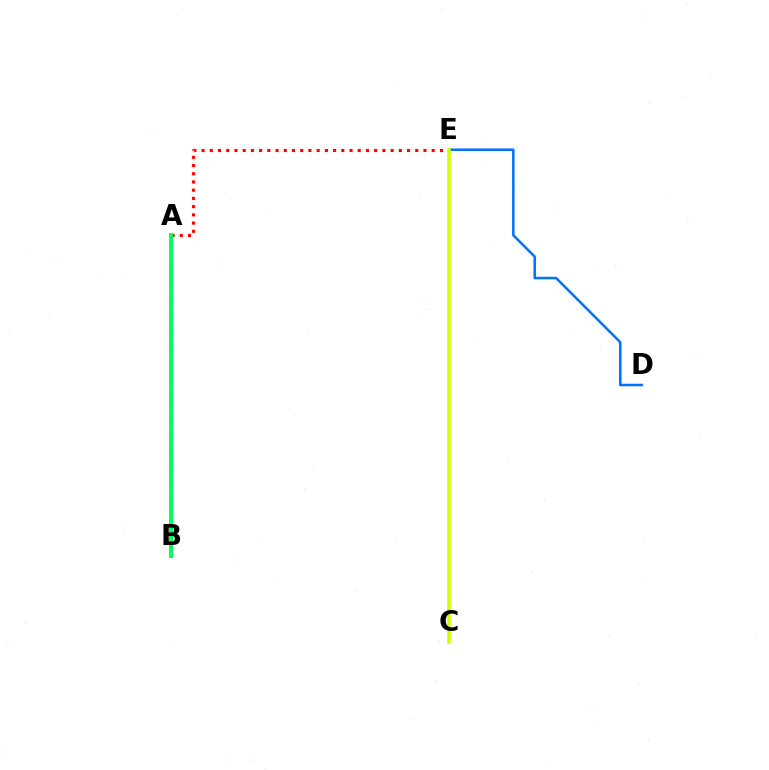{('A', 'E'): [{'color': '#ff0000', 'line_style': 'dotted', 'thickness': 2.23}], ('D', 'E'): [{'color': '#0074ff', 'line_style': 'solid', 'thickness': 1.83}], ('A', 'B'): [{'color': '#b900ff', 'line_style': 'dashed', 'thickness': 2.05}, {'color': '#00ff5c', 'line_style': 'solid', 'thickness': 2.83}], ('C', 'E'): [{'color': '#d1ff00', 'line_style': 'solid', 'thickness': 2.62}]}